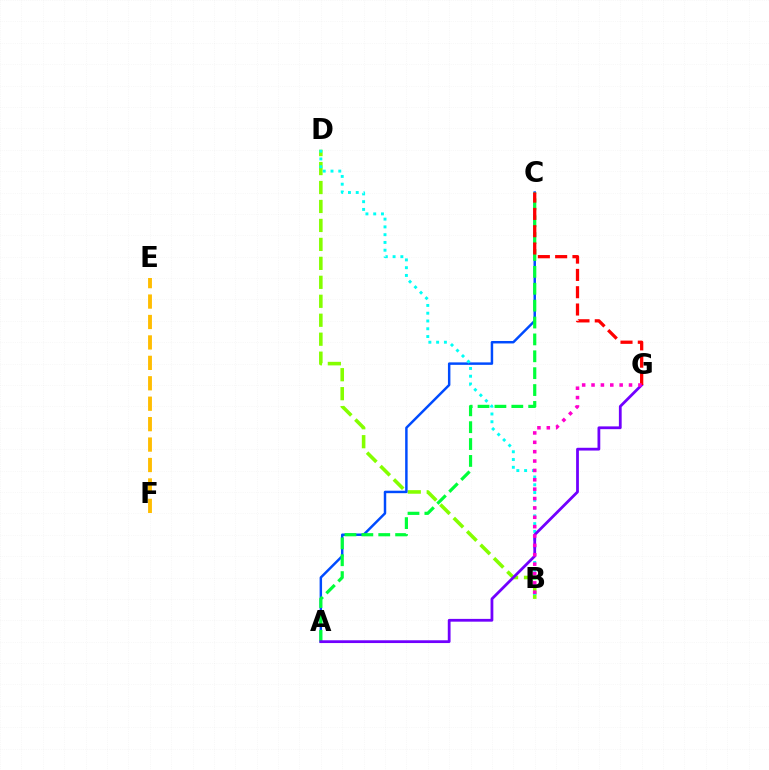{('E', 'F'): [{'color': '#ffbd00', 'line_style': 'dashed', 'thickness': 2.78}], ('B', 'D'): [{'color': '#84ff00', 'line_style': 'dashed', 'thickness': 2.58}, {'color': '#00fff6', 'line_style': 'dotted', 'thickness': 2.11}], ('A', 'C'): [{'color': '#004bff', 'line_style': 'solid', 'thickness': 1.78}, {'color': '#00ff39', 'line_style': 'dashed', 'thickness': 2.29}], ('A', 'G'): [{'color': '#7200ff', 'line_style': 'solid', 'thickness': 2.0}], ('C', 'G'): [{'color': '#ff0000', 'line_style': 'dashed', 'thickness': 2.35}], ('B', 'G'): [{'color': '#ff00cf', 'line_style': 'dotted', 'thickness': 2.55}]}